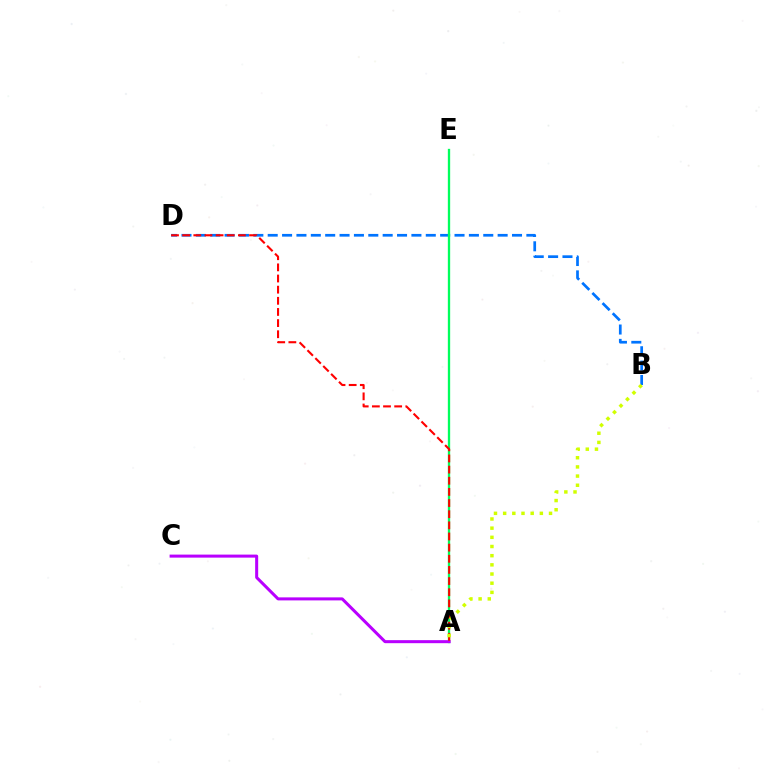{('B', 'D'): [{'color': '#0074ff', 'line_style': 'dashed', 'thickness': 1.95}], ('A', 'E'): [{'color': '#00ff5c', 'line_style': 'solid', 'thickness': 1.67}], ('A', 'C'): [{'color': '#b900ff', 'line_style': 'solid', 'thickness': 2.18}], ('A', 'D'): [{'color': '#ff0000', 'line_style': 'dashed', 'thickness': 1.51}], ('A', 'B'): [{'color': '#d1ff00', 'line_style': 'dotted', 'thickness': 2.49}]}